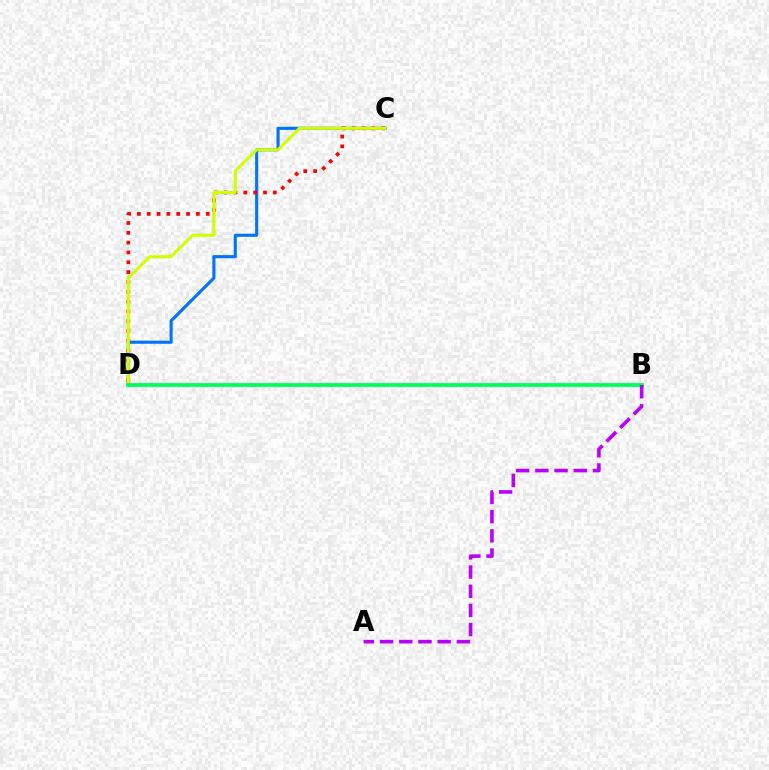{('C', 'D'): [{'color': '#0074ff', 'line_style': 'solid', 'thickness': 2.24}, {'color': '#ff0000', 'line_style': 'dotted', 'thickness': 2.67}, {'color': '#d1ff00', 'line_style': 'solid', 'thickness': 2.21}], ('B', 'D'): [{'color': '#00ff5c', 'line_style': 'solid', 'thickness': 2.73}], ('A', 'B'): [{'color': '#b900ff', 'line_style': 'dashed', 'thickness': 2.61}]}